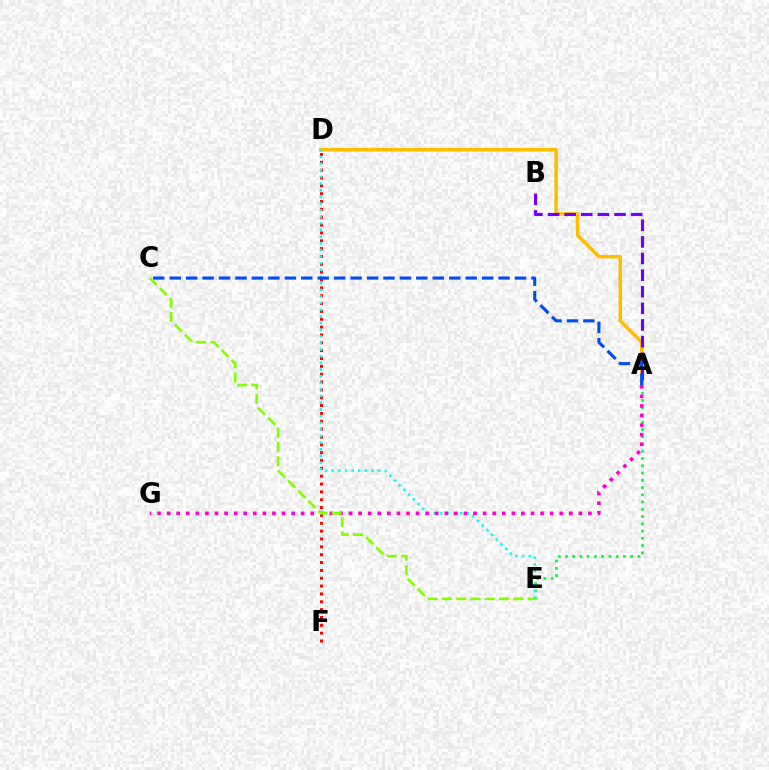{('A', 'D'): [{'color': '#ffbd00', 'line_style': 'solid', 'thickness': 2.52}], ('A', 'B'): [{'color': '#7200ff', 'line_style': 'dashed', 'thickness': 2.26}], ('A', 'E'): [{'color': '#00ff39', 'line_style': 'dotted', 'thickness': 1.97}], ('D', 'F'): [{'color': '#ff0000', 'line_style': 'dotted', 'thickness': 2.13}], ('D', 'E'): [{'color': '#00fff6', 'line_style': 'dotted', 'thickness': 1.8}], ('A', 'G'): [{'color': '#ff00cf', 'line_style': 'dotted', 'thickness': 2.6}], ('A', 'C'): [{'color': '#004bff', 'line_style': 'dashed', 'thickness': 2.23}], ('C', 'E'): [{'color': '#84ff00', 'line_style': 'dashed', 'thickness': 1.94}]}